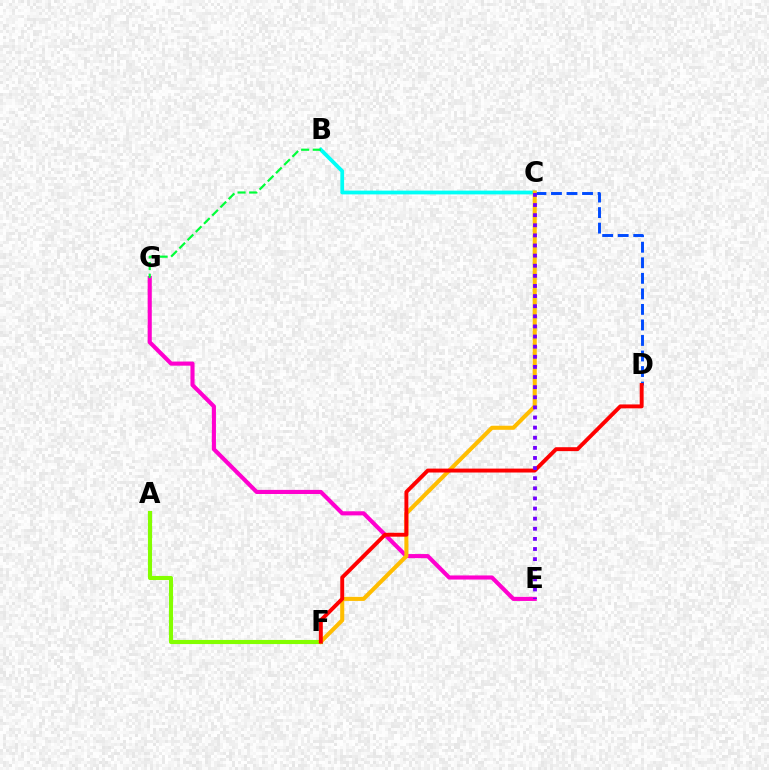{('C', 'D'): [{'color': '#004bff', 'line_style': 'dashed', 'thickness': 2.11}], ('A', 'F'): [{'color': '#84ff00', 'line_style': 'solid', 'thickness': 2.97}], ('B', 'C'): [{'color': '#00fff6', 'line_style': 'solid', 'thickness': 2.71}], ('E', 'G'): [{'color': '#ff00cf', 'line_style': 'solid', 'thickness': 2.96}], ('C', 'F'): [{'color': '#ffbd00', 'line_style': 'solid', 'thickness': 2.93}], ('D', 'F'): [{'color': '#ff0000', 'line_style': 'solid', 'thickness': 2.82}], ('C', 'E'): [{'color': '#7200ff', 'line_style': 'dotted', 'thickness': 2.75}], ('B', 'G'): [{'color': '#00ff39', 'line_style': 'dashed', 'thickness': 1.58}]}